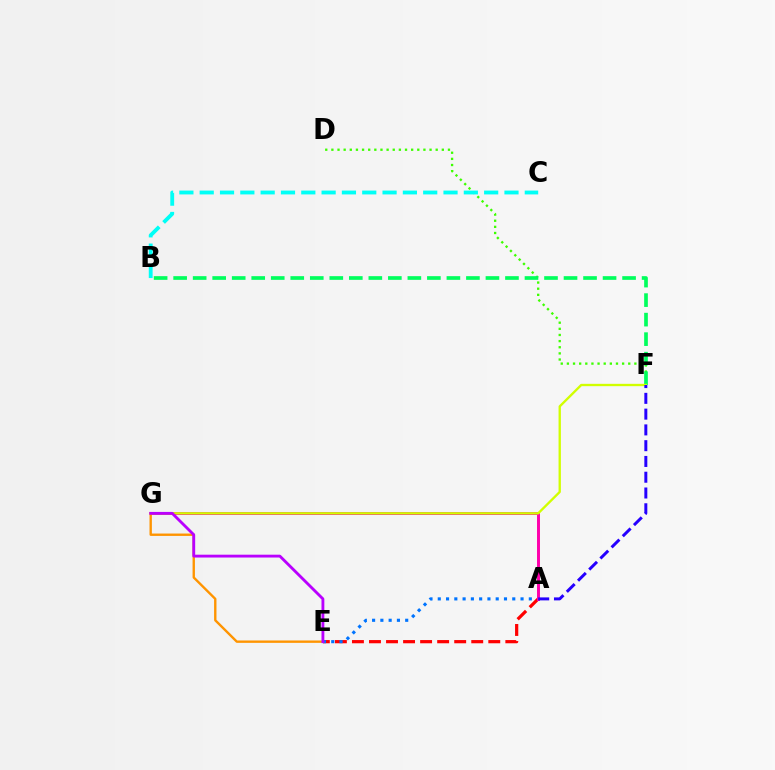{('D', 'F'): [{'color': '#3dff00', 'line_style': 'dotted', 'thickness': 1.67}], ('A', 'E'): [{'color': '#ff0000', 'line_style': 'dashed', 'thickness': 2.32}, {'color': '#0074ff', 'line_style': 'dotted', 'thickness': 2.25}], ('A', 'G'): [{'color': '#ff00ac', 'line_style': 'solid', 'thickness': 2.13}], ('B', 'F'): [{'color': '#00ff5c', 'line_style': 'dashed', 'thickness': 2.65}], ('F', 'G'): [{'color': '#d1ff00', 'line_style': 'solid', 'thickness': 1.68}], ('B', 'C'): [{'color': '#00fff6', 'line_style': 'dashed', 'thickness': 2.76}], ('A', 'F'): [{'color': '#2500ff', 'line_style': 'dashed', 'thickness': 2.14}], ('E', 'G'): [{'color': '#ff9400', 'line_style': 'solid', 'thickness': 1.71}, {'color': '#b900ff', 'line_style': 'solid', 'thickness': 2.04}]}